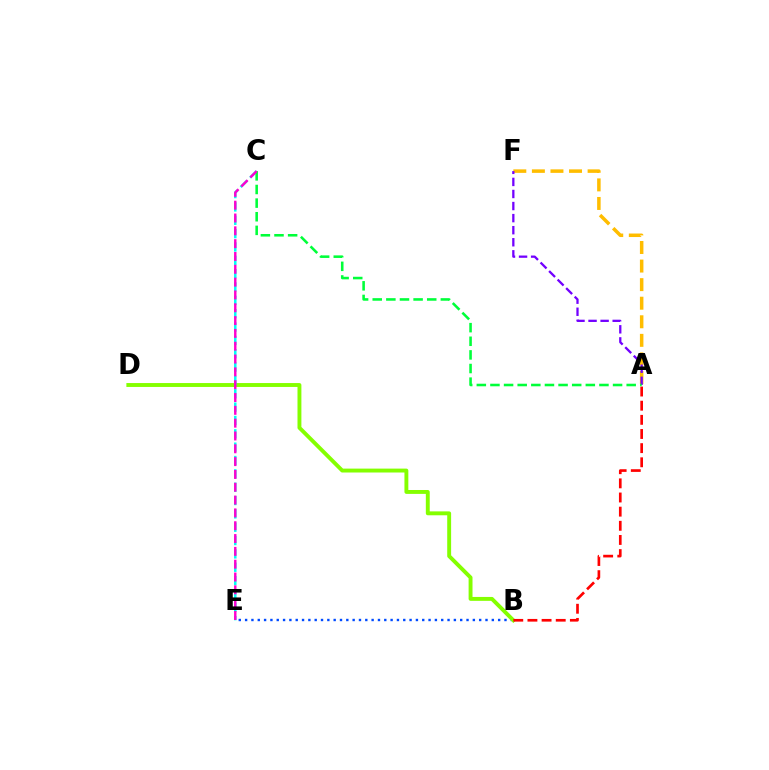{('B', 'E'): [{'color': '#004bff', 'line_style': 'dotted', 'thickness': 1.72}], ('A', 'F'): [{'color': '#ffbd00', 'line_style': 'dashed', 'thickness': 2.52}, {'color': '#7200ff', 'line_style': 'dashed', 'thickness': 1.64}], ('B', 'D'): [{'color': '#84ff00', 'line_style': 'solid', 'thickness': 2.81}], ('C', 'E'): [{'color': '#00fff6', 'line_style': 'dashed', 'thickness': 1.81}, {'color': '#ff00cf', 'line_style': 'dashed', 'thickness': 1.74}], ('A', 'B'): [{'color': '#ff0000', 'line_style': 'dashed', 'thickness': 1.92}], ('A', 'C'): [{'color': '#00ff39', 'line_style': 'dashed', 'thickness': 1.85}]}